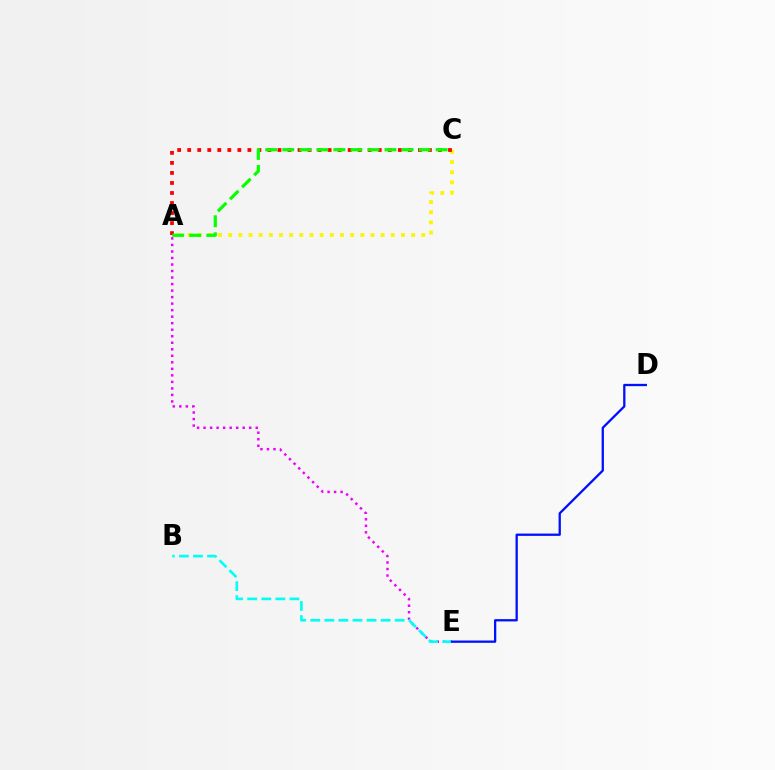{('A', 'C'): [{'color': '#fcf500', 'line_style': 'dotted', 'thickness': 2.76}, {'color': '#ff0000', 'line_style': 'dotted', 'thickness': 2.73}, {'color': '#08ff00', 'line_style': 'dashed', 'thickness': 2.32}], ('A', 'E'): [{'color': '#ee00ff', 'line_style': 'dotted', 'thickness': 1.77}], ('B', 'E'): [{'color': '#00fff6', 'line_style': 'dashed', 'thickness': 1.91}], ('D', 'E'): [{'color': '#0010ff', 'line_style': 'solid', 'thickness': 1.65}]}